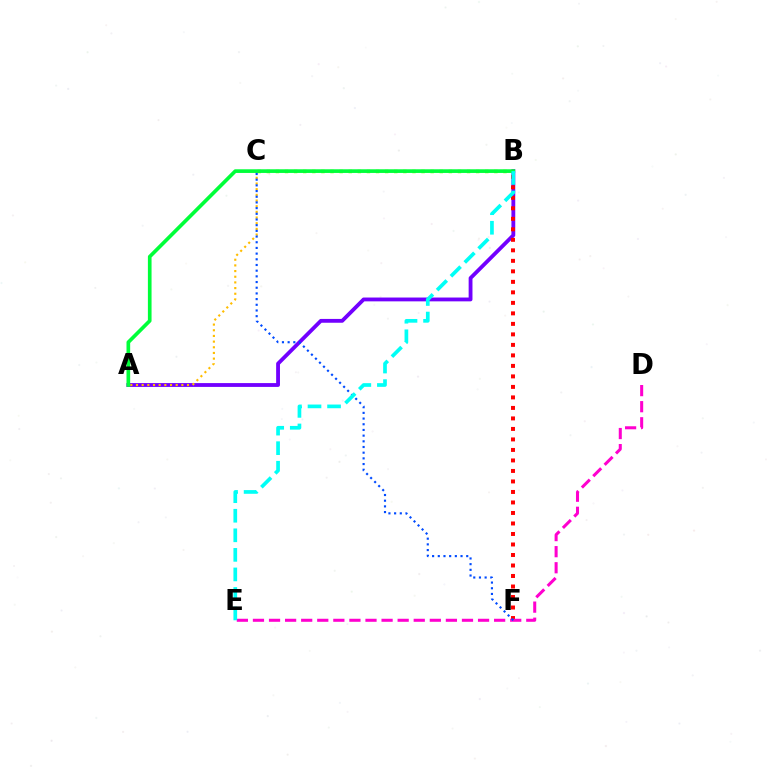{('A', 'B'): [{'color': '#7200ff', 'line_style': 'solid', 'thickness': 2.75}, {'color': '#00ff39', 'line_style': 'solid', 'thickness': 2.64}], ('B', 'C'): [{'color': '#84ff00', 'line_style': 'dotted', 'thickness': 2.47}], ('B', 'F'): [{'color': '#ff0000', 'line_style': 'dotted', 'thickness': 2.85}], ('A', 'C'): [{'color': '#ffbd00', 'line_style': 'dotted', 'thickness': 1.54}], ('D', 'E'): [{'color': '#ff00cf', 'line_style': 'dashed', 'thickness': 2.18}], ('C', 'F'): [{'color': '#004bff', 'line_style': 'dotted', 'thickness': 1.55}], ('B', 'E'): [{'color': '#00fff6', 'line_style': 'dashed', 'thickness': 2.66}]}